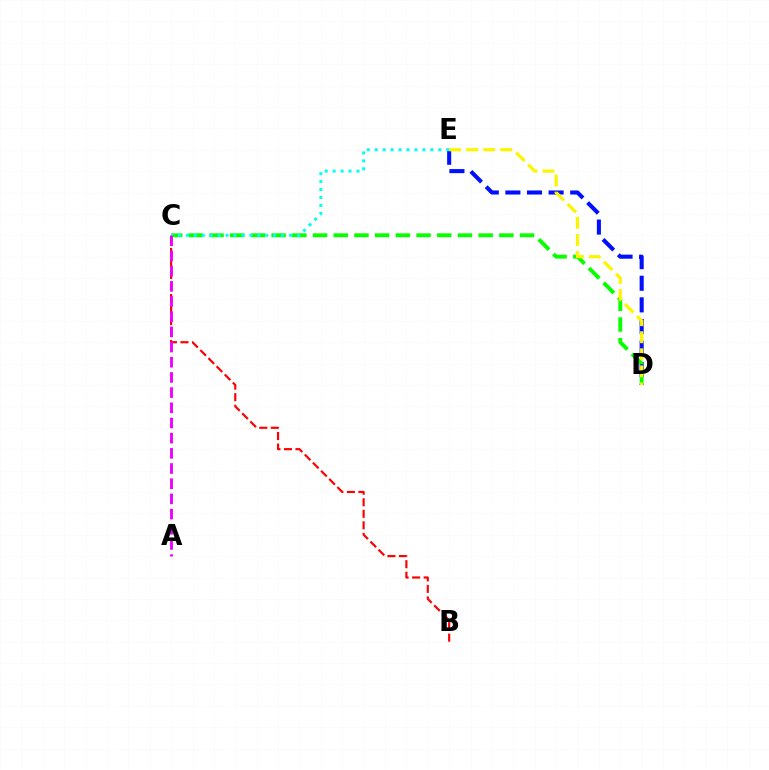{('B', 'C'): [{'color': '#ff0000', 'line_style': 'dashed', 'thickness': 1.57}], ('D', 'E'): [{'color': '#0010ff', 'line_style': 'dashed', 'thickness': 2.94}, {'color': '#fcf500', 'line_style': 'dashed', 'thickness': 2.32}], ('C', 'D'): [{'color': '#08ff00', 'line_style': 'dashed', 'thickness': 2.81}], ('C', 'E'): [{'color': '#00fff6', 'line_style': 'dotted', 'thickness': 2.16}], ('A', 'C'): [{'color': '#ee00ff', 'line_style': 'dashed', 'thickness': 2.06}]}